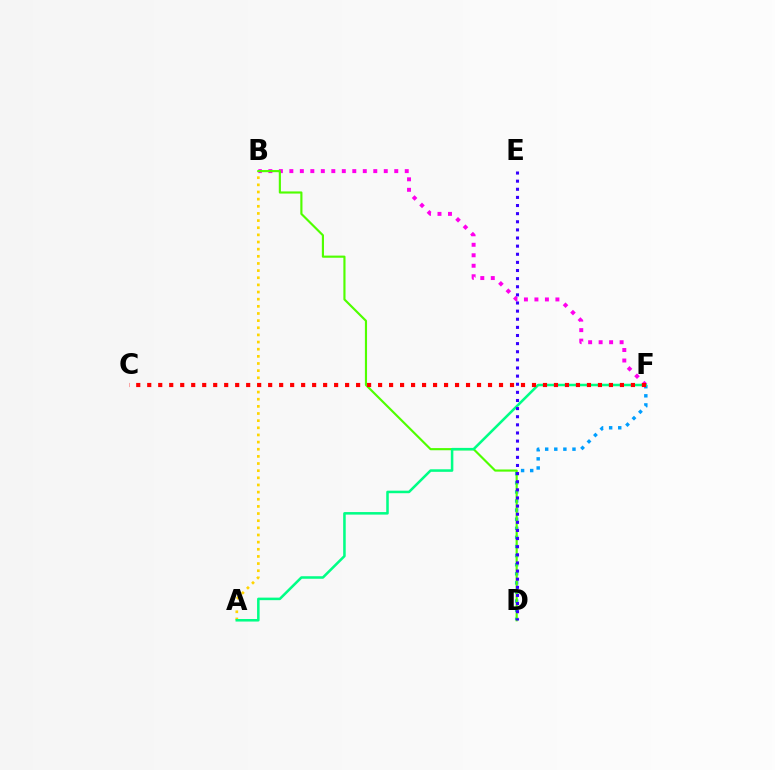{('A', 'B'): [{'color': '#ffd500', 'line_style': 'dotted', 'thickness': 1.94}], ('B', 'F'): [{'color': '#ff00ed', 'line_style': 'dotted', 'thickness': 2.85}], ('D', 'F'): [{'color': '#009eff', 'line_style': 'dotted', 'thickness': 2.47}], ('B', 'D'): [{'color': '#4fff00', 'line_style': 'solid', 'thickness': 1.55}], ('A', 'F'): [{'color': '#00ff86', 'line_style': 'solid', 'thickness': 1.83}], ('D', 'E'): [{'color': '#3700ff', 'line_style': 'dotted', 'thickness': 2.21}], ('C', 'F'): [{'color': '#ff0000', 'line_style': 'dotted', 'thickness': 2.99}]}